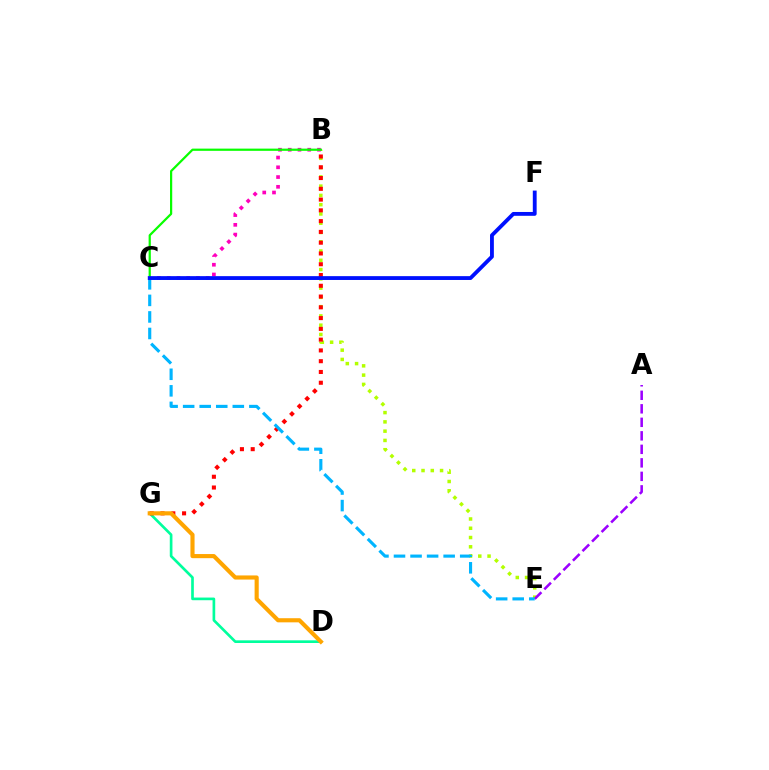{('D', 'G'): [{'color': '#00ff9d', 'line_style': 'solid', 'thickness': 1.92}, {'color': '#ffa500', 'line_style': 'solid', 'thickness': 2.97}], ('B', 'E'): [{'color': '#b3ff00', 'line_style': 'dotted', 'thickness': 2.52}], ('B', 'C'): [{'color': '#ff00bd', 'line_style': 'dotted', 'thickness': 2.65}, {'color': '#08ff00', 'line_style': 'solid', 'thickness': 1.6}], ('A', 'E'): [{'color': '#9b00ff', 'line_style': 'dashed', 'thickness': 1.84}], ('B', 'G'): [{'color': '#ff0000', 'line_style': 'dotted', 'thickness': 2.93}], ('C', 'E'): [{'color': '#00b5ff', 'line_style': 'dashed', 'thickness': 2.25}], ('C', 'F'): [{'color': '#0010ff', 'line_style': 'solid', 'thickness': 2.76}]}